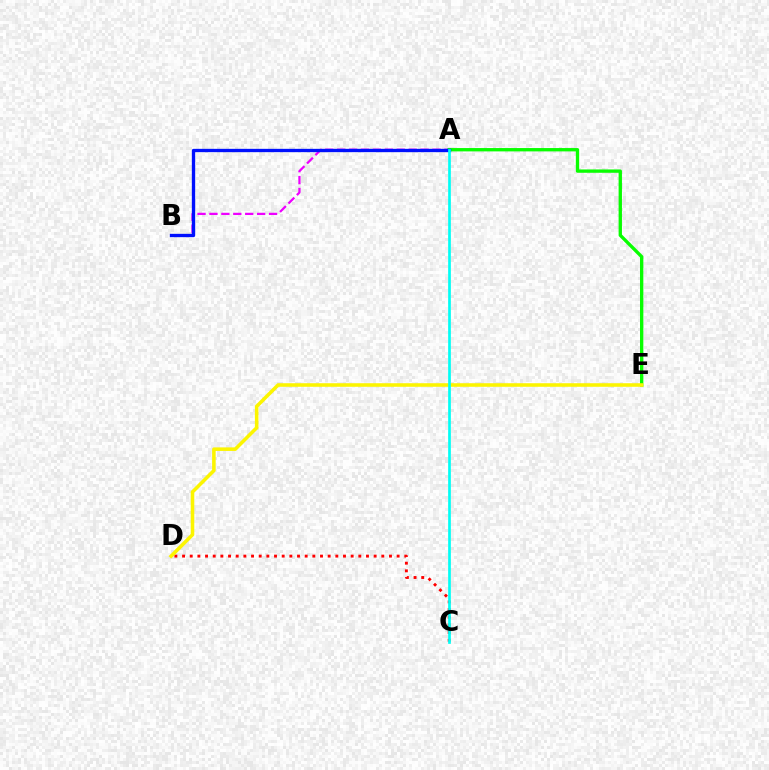{('C', 'D'): [{'color': '#ff0000', 'line_style': 'dotted', 'thickness': 2.08}], ('A', 'B'): [{'color': '#ee00ff', 'line_style': 'dashed', 'thickness': 1.62}, {'color': '#0010ff', 'line_style': 'solid', 'thickness': 2.4}], ('A', 'E'): [{'color': '#08ff00', 'line_style': 'solid', 'thickness': 2.4}], ('D', 'E'): [{'color': '#fcf500', 'line_style': 'solid', 'thickness': 2.56}], ('A', 'C'): [{'color': '#00fff6', 'line_style': 'solid', 'thickness': 1.94}]}